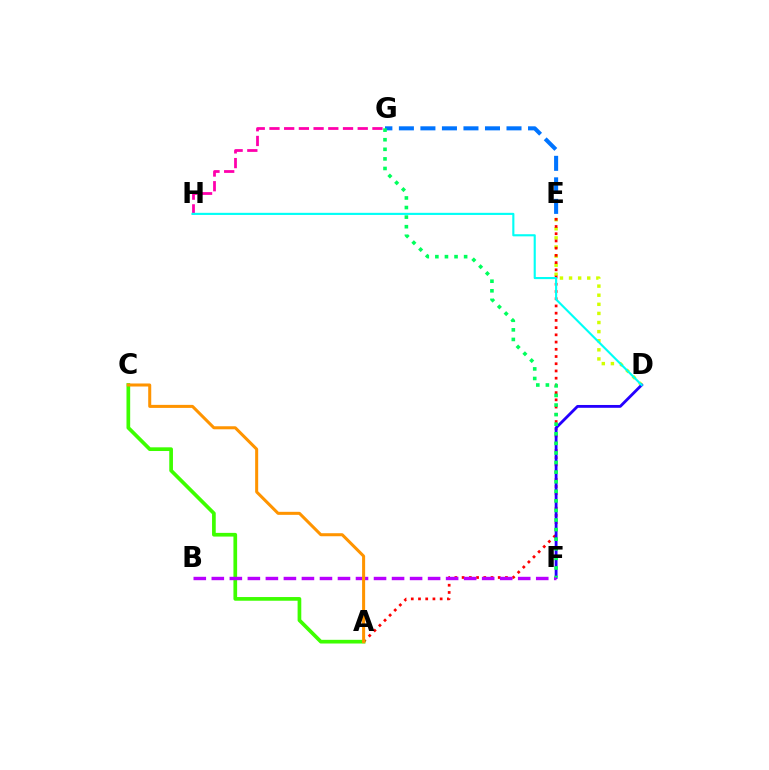{('E', 'G'): [{'color': '#0074ff', 'line_style': 'dashed', 'thickness': 2.92}], ('D', 'E'): [{'color': '#d1ff00', 'line_style': 'dotted', 'thickness': 2.47}], ('G', 'H'): [{'color': '#ff00ac', 'line_style': 'dashed', 'thickness': 2.0}], ('A', 'E'): [{'color': '#ff0000', 'line_style': 'dotted', 'thickness': 1.96}], ('D', 'F'): [{'color': '#2500ff', 'line_style': 'solid', 'thickness': 2.03}], ('A', 'C'): [{'color': '#3dff00', 'line_style': 'solid', 'thickness': 2.66}, {'color': '#ff9400', 'line_style': 'solid', 'thickness': 2.18}], ('B', 'F'): [{'color': '#b900ff', 'line_style': 'dashed', 'thickness': 2.45}], ('D', 'H'): [{'color': '#00fff6', 'line_style': 'solid', 'thickness': 1.53}], ('F', 'G'): [{'color': '#00ff5c', 'line_style': 'dotted', 'thickness': 2.6}]}